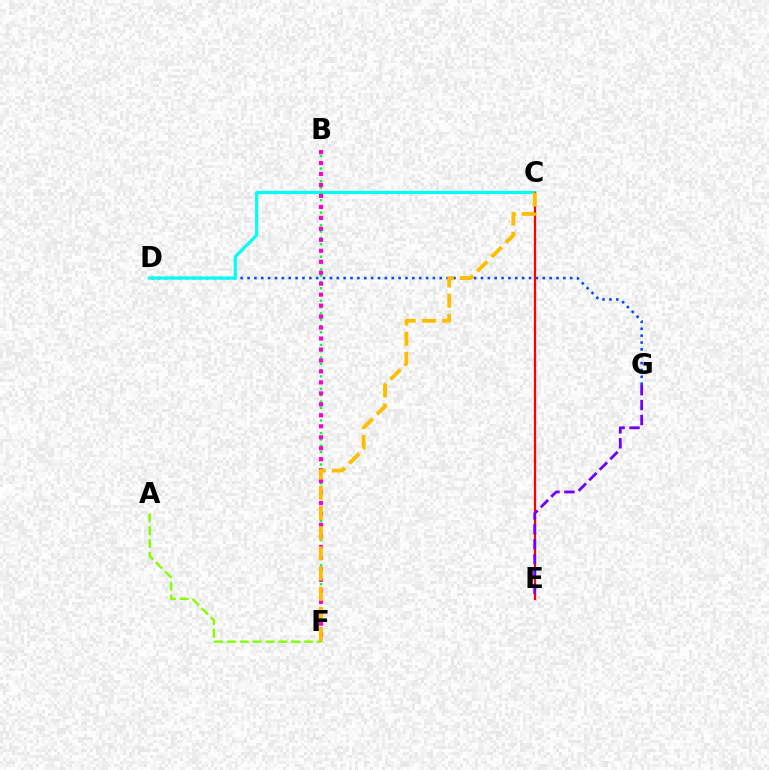{('D', 'G'): [{'color': '#004bff', 'line_style': 'dotted', 'thickness': 1.87}], ('C', 'D'): [{'color': '#00fff6', 'line_style': 'solid', 'thickness': 2.31}], ('C', 'E'): [{'color': '#ff0000', 'line_style': 'solid', 'thickness': 1.59}], ('B', 'F'): [{'color': '#00ff39', 'line_style': 'dotted', 'thickness': 1.71}, {'color': '#ff00cf', 'line_style': 'dotted', 'thickness': 2.98}], ('E', 'G'): [{'color': '#7200ff', 'line_style': 'dashed', 'thickness': 2.02}], ('A', 'F'): [{'color': '#84ff00', 'line_style': 'dashed', 'thickness': 1.75}], ('C', 'F'): [{'color': '#ffbd00', 'line_style': 'dashed', 'thickness': 2.74}]}